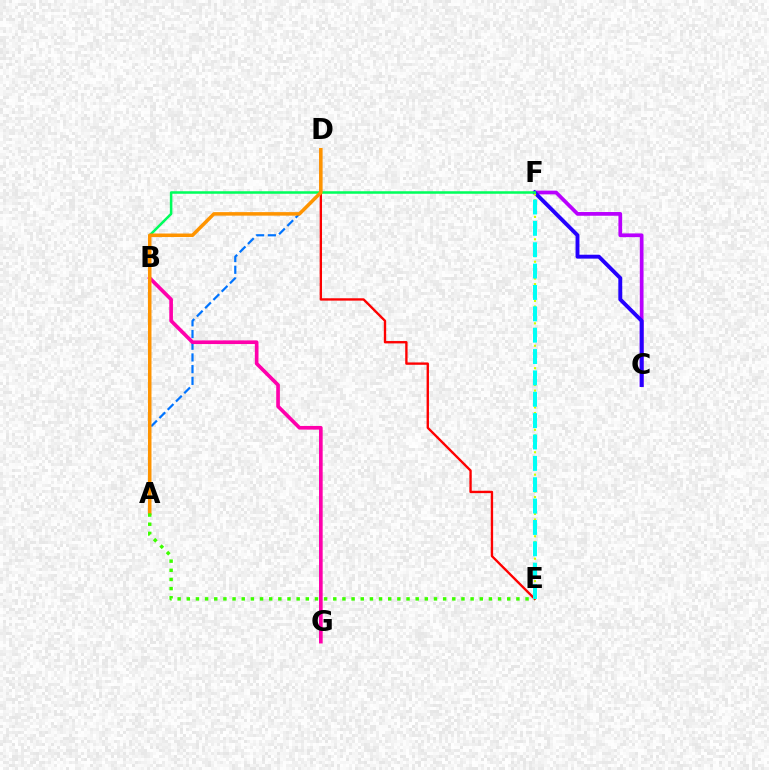{('A', 'D'): [{'color': '#0074ff', 'line_style': 'dashed', 'thickness': 1.59}, {'color': '#ff9400', 'line_style': 'solid', 'thickness': 2.53}], ('C', 'F'): [{'color': '#b900ff', 'line_style': 'solid', 'thickness': 2.68}, {'color': '#2500ff', 'line_style': 'solid', 'thickness': 2.8}], ('E', 'F'): [{'color': '#d1ff00', 'line_style': 'dotted', 'thickness': 1.52}, {'color': '#00fff6', 'line_style': 'dashed', 'thickness': 2.9}], ('B', 'G'): [{'color': '#ff00ac', 'line_style': 'solid', 'thickness': 2.64}], ('B', 'F'): [{'color': '#00ff5c', 'line_style': 'solid', 'thickness': 1.82}], ('D', 'E'): [{'color': '#ff0000', 'line_style': 'solid', 'thickness': 1.7}], ('A', 'E'): [{'color': '#3dff00', 'line_style': 'dotted', 'thickness': 2.49}]}